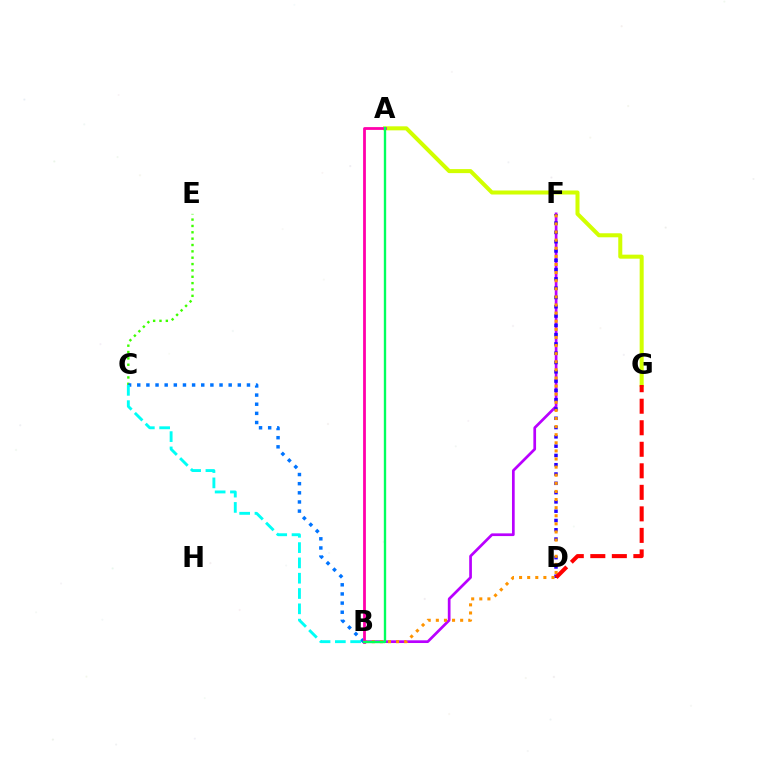{('C', 'E'): [{'color': '#3dff00', 'line_style': 'dotted', 'thickness': 1.73}], ('B', 'F'): [{'color': '#b900ff', 'line_style': 'solid', 'thickness': 1.95}, {'color': '#ff9400', 'line_style': 'dotted', 'thickness': 2.2}], ('A', 'G'): [{'color': '#d1ff00', 'line_style': 'solid', 'thickness': 2.9}], ('B', 'C'): [{'color': '#0074ff', 'line_style': 'dotted', 'thickness': 2.48}, {'color': '#00fff6', 'line_style': 'dashed', 'thickness': 2.08}], ('D', 'F'): [{'color': '#2500ff', 'line_style': 'dotted', 'thickness': 2.52}], ('A', 'B'): [{'color': '#ff00ac', 'line_style': 'solid', 'thickness': 2.01}, {'color': '#00ff5c', 'line_style': 'solid', 'thickness': 1.7}], ('D', 'G'): [{'color': '#ff0000', 'line_style': 'dashed', 'thickness': 2.92}]}